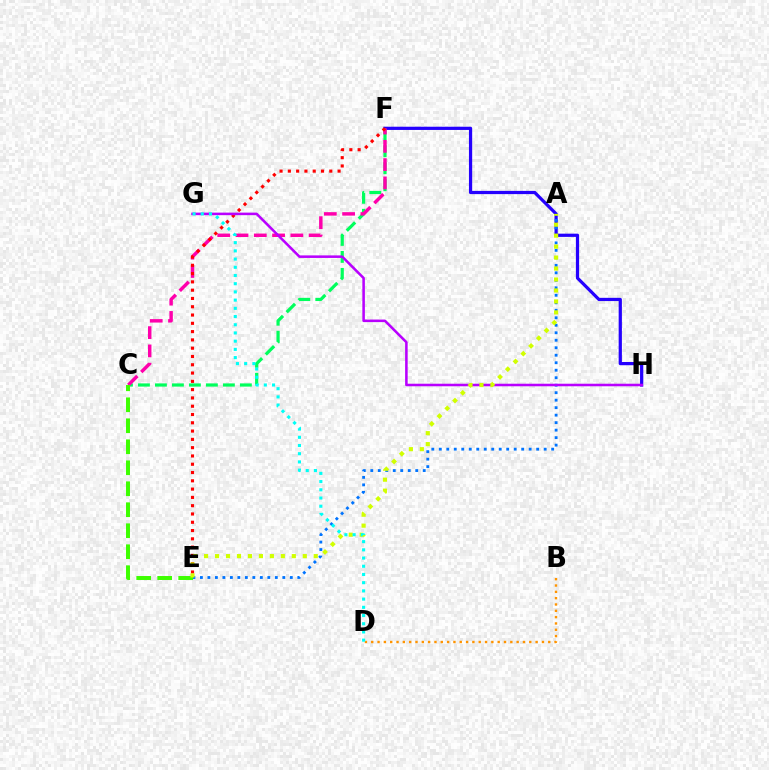{('C', 'F'): [{'color': '#00ff5c', 'line_style': 'dashed', 'thickness': 2.31}, {'color': '#ff00ac', 'line_style': 'dashed', 'thickness': 2.48}], ('B', 'D'): [{'color': '#ff9400', 'line_style': 'dotted', 'thickness': 1.72}], ('F', 'H'): [{'color': '#2500ff', 'line_style': 'solid', 'thickness': 2.32}], ('E', 'F'): [{'color': '#ff0000', 'line_style': 'dotted', 'thickness': 2.25}], ('A', 'E'): [{'color': '#0074ff', 'line_style': 'dotted', 'thickness': 2.04}, {'color': '#d1ff00', 'line_style': 'dotted', 'thickness': 2.98}], ('G', 'H'): [{'color': '#b900ff', 'line_style': 'solid', 'thickness': 1.84}], ('C', 'E'): [{'color': '#3dff00', 'line_style': 'dashed', 'thickness': 2.85}], ('D', 'G'): [{'color': '#00fff6', 'line_style': 'dotted', 'thickness': 2.23}]}